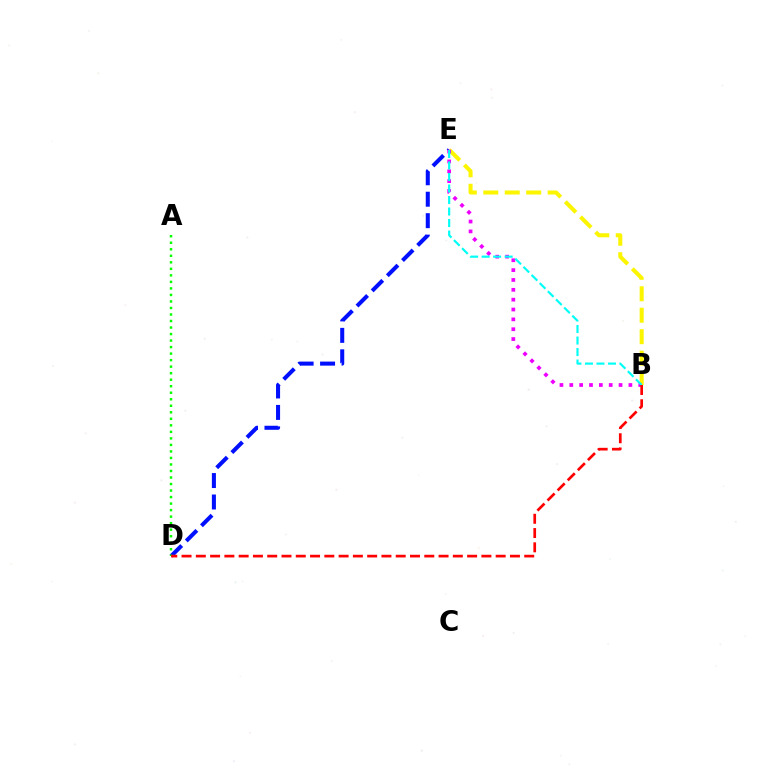{('D', 'E'): [{'color': '#0010ff', 'line_style': 'dashed', 'thickness': 2.91}], ('B', 'E'): [{'color': '#fcf500', 'line_style': 'dashed', 'thickness': 2.91}, {'color': '#ee00ff', 'line_style': 'dotted', 'thickness': 2.68}, {'color': '#00fff6', 'line_style': 'dashed', 'thickness': 1.56}], ('A', 'D'): [{'color': '#08ff00', 'line_style': 'dotted', 'thickness': 1.77}], ('B', 'D'): [{'color': '#ff0000', 'line_style': 'dashed', 'thickness': 1.94}]}